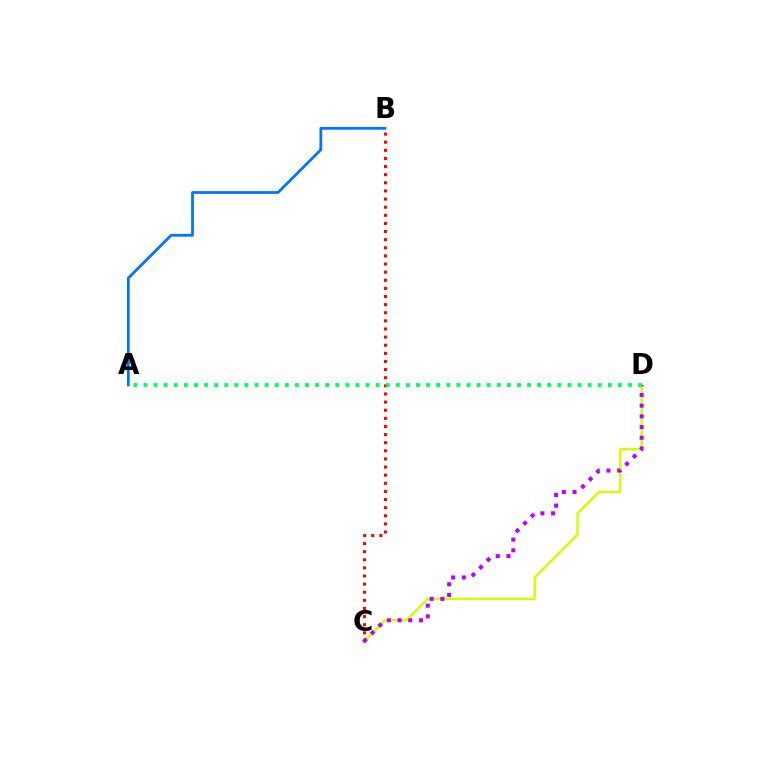{('C', 'D'): [{'color': '#d1ff00', 'line_style': 'solid', 'thickness': 1.75}, {'color': '#b900ff', 'line_style': 'dotted', 'thickness': 2.91}], ('B', 'C'): [{'color': '#ff0000', 'line_style': 'dotted', 'thickness': 2.21}], ('A', 'B'): [{'color': '#0074ff', 'line_style': 'solid', 'thickness': 2.0}], ('A', 'D'): [{'color': '#00ff5c', 'line_style': 'dotted', 'thickness': 2.74}]}